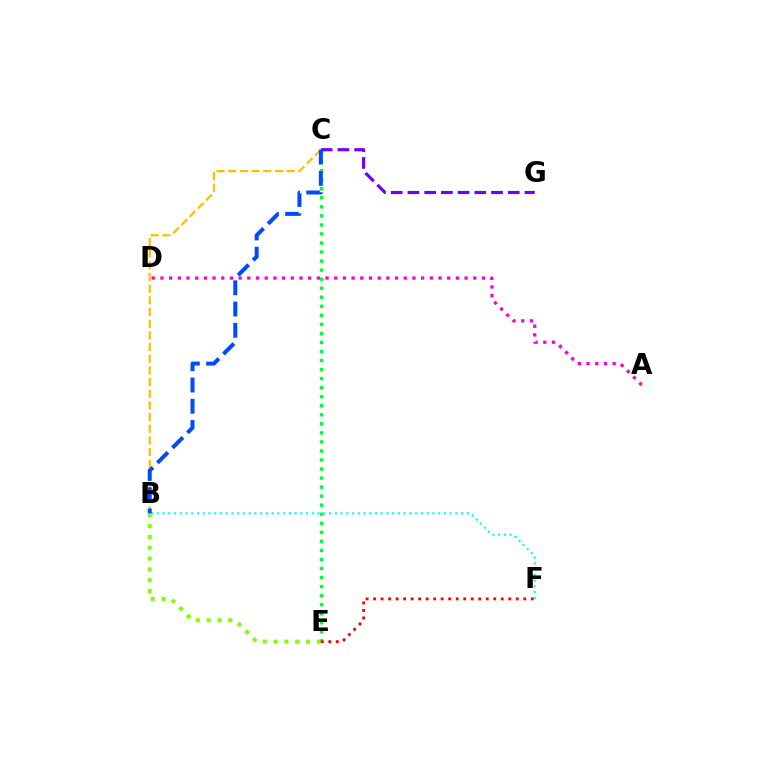{('C', 'E'): [{'color': '#00ff39', 'line_style': 'dotted', 'thickness': 2.46}], ('B', 'F'): [{'color': '#00fff6', 'line_style': 'dotted', 'thickness': 1.56}], ('C', 'G'): [{'color': '#7200ff', 'line_style': 'dashed', 'thickness': 2.27}], ('A', 'D'): [{'color': '#ff00cf', 'line_style': 'dotted', 'thickness': 2.36}], ('B', 'C'): [{'color': '#ffbd00', 'line_style': 'dashed', 'thickness': 1.59}, {'color': '#004bff', 'line_style': 'dashed', 'thickness': 2.89}], ('B', 'E'): [{'color': '#84ff00', 'line_style': 'dotted', 'thickness': 2.94}], ('E', 'F'): [{'color': '#ff0000', 'line_style': 'dotted', 'thickness': 2.04}]}